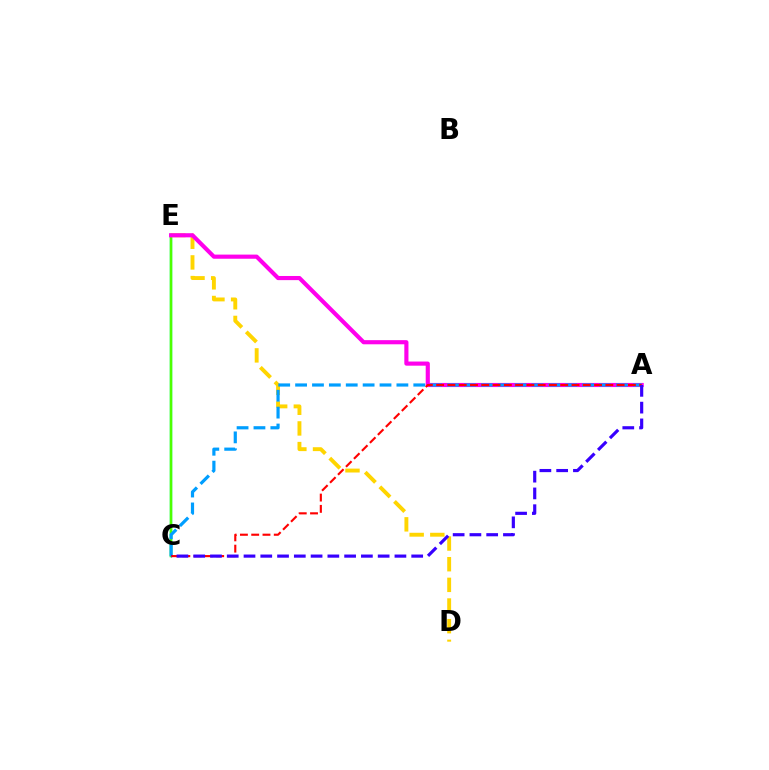{('C', 'E'): [{'color': '#00ff86', 'line_style': 'solid', 'thickness': 1.76}, {'color': '#4fff00', 'line_style': 'solid', 'thickness': 1.75}], ('D', 'E'): [{'color': '#ffd500', 'line_style': 'dashed', 'thickness': 2.81}], ('A', 'E'): [{'color': '#ff00ed', 'line_style': 'solid', 'thickness': 2.98}], ('A', 'C'): [{'color': '#009eff', 'line_style': 'dashed', 'thickness': 2.29}, {'color': '#ff0000', 'line_style': 'dashed', 'thickness': 1.53}, {'color': '#3700ff', 'line_style': 'dashed', 'thickness': 2.28}]}